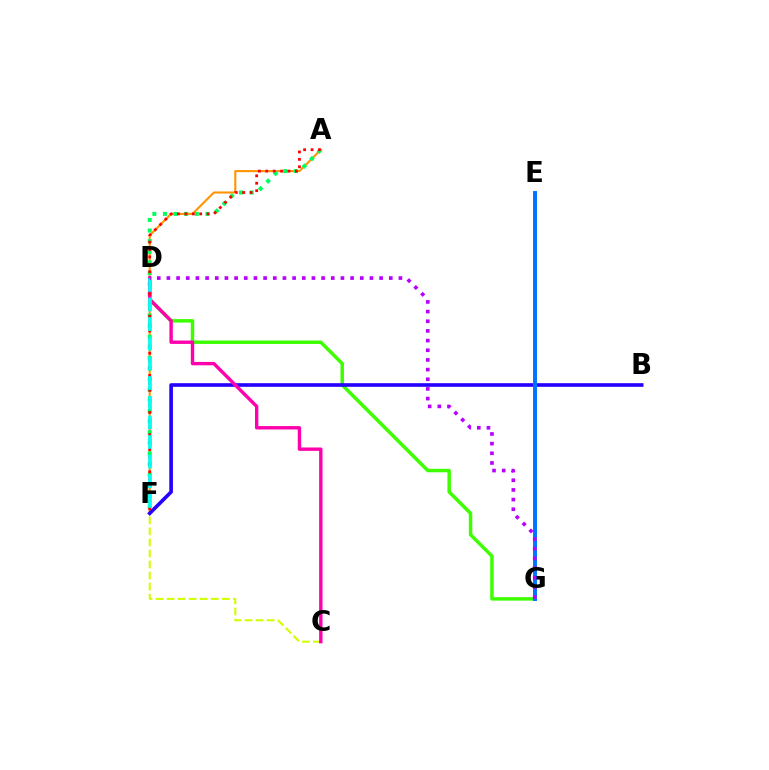{('A', 'F'): [{'color': '#ff9400', 'line_style': 'solid', 'thickness': 1.5}, {'color': '#00ff5c', 'line_style': 'dotted', 'thickness': 2.88}, {'color': '#ff0000', 'line_style': 'dotted', 'thickness': 2.01}], ('C', 'F'): [{'color': '#d1ff00', 'line_style': 'dashed', 'thickness': 1.5}], ('D', 'G'): [{'color': '#3dff00', 'line_style': 'solid', 'thickness': 2.49}, {'color': '#b900ff', 'line_style': 'dotted', 'thickness': 2.63}], ('B', 'F'): [{'color': '#2500ff', 'line_style': 'solid', 'thickness': 2.62}], ('C', 'D'): [{'color': '#ff00ac', 'line_style': 'solid', 'thickness': 2.44}], ('D', 'F'): [{'color': '#00fff6', 'line_style': 'dashed', 'thickness': 2.67}], ('E', 'G'): [{'color': '#0074ff', 'line_style': 'solid', 'thickness': 2.84}]}